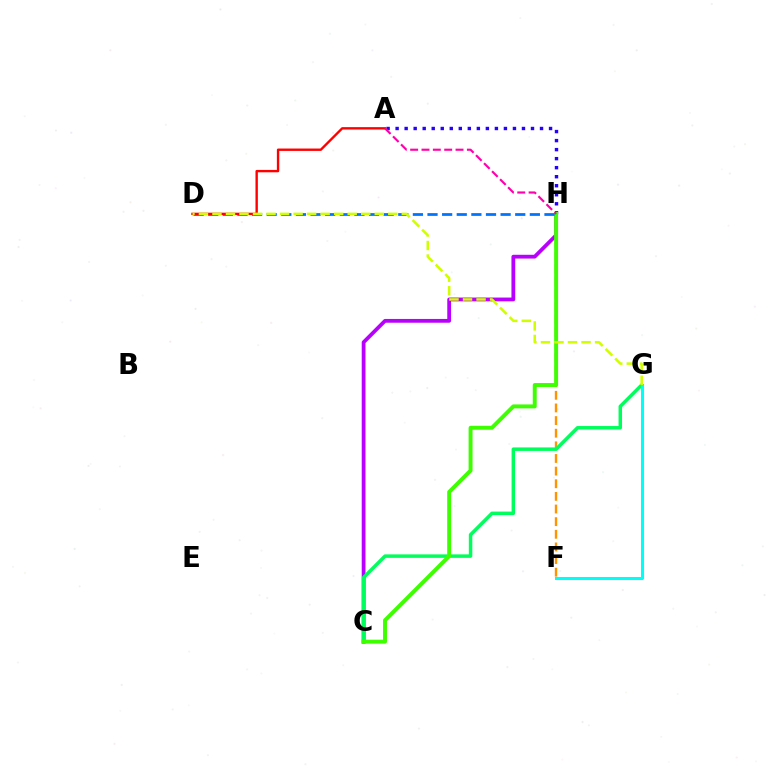{('C', 'H'): [{'color': '#b900ff', 'line_style': 'solid', 'thickness': 2.72}, {'color': '#3dff00', 'line_style': 'solid', 'thickness': 2.83}], ('F', 'H'): [{'color': '#ff9400', 'line_style': 'dashed', 'thickness': 1.72}], ('C', 'G'): [{'color': '#00ff5c', 'line_style': 'solid', 'thickness': 2.51}], ('A', 'H'): [{'color': '#2500ff', 'line_style': 'dotted', 'thickness': 2.45}, {'color': '#ff00ac', 'line_style': 'dashed', 'thickness': 1.54}], ('D', 'H'): [{'color': '#0074ff', 'line_style': 'dashed', 'thickness': 1.99}], ('F', 'G'): [{'color': '#00fff6', 'line_style': 'solid', 'thickness': 2.2}], ('A', 'D'): [{'color': '#ff0000', 'line_style': 'solid', 'thickness': 1.71}], ('D', 'G'): [{'color': '#d1ff00', 'line_style': 'dashed', 'thickness': 1.84}]}